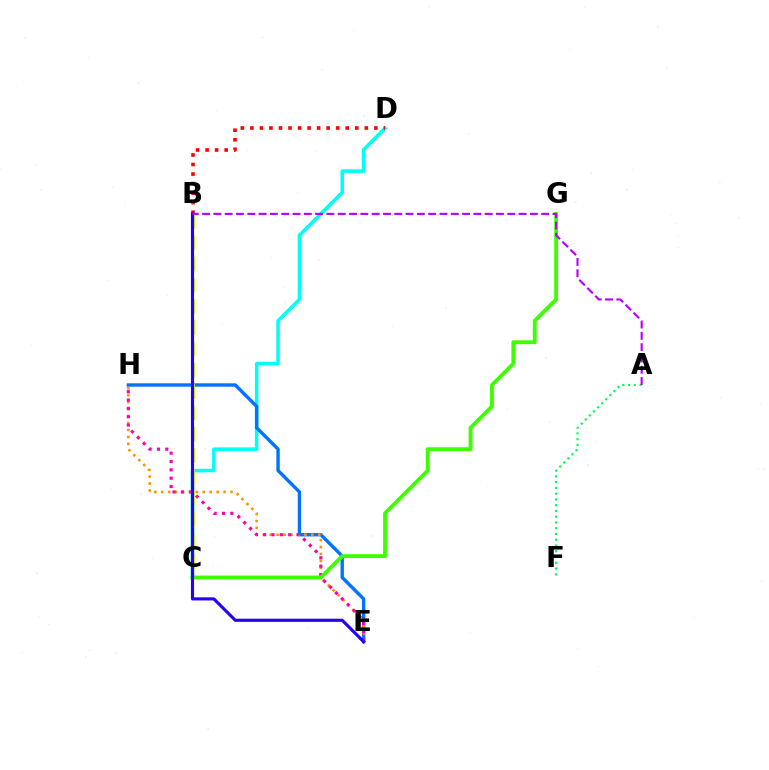{('C', 'D'): [{'color': '#00fff6', 'line_style': 'solid', 'thickness': 2.57}], ('E', 'H'): [{'color': '#0074ff', 'line_style': 'solid', 'thickness': 2.44}, {'color': '#ff9400', 'line_style': 'dotted', 'thickness': 1.89}, {'color': '#ff00ac', 'line_style': 'dotted', 'thickness': 2.26}], ('B', 'C'): [{'color': '#d1ff00', 'line_style': 'dashed', 'thickness': 2.89}], ('C', 'G'): [{'color': '#3dff00', 'line_style': 'solid', 'thickness': 2.77}], ('A', 'F'): [{'color': '#00ff5c', 'line_style': 'dotted', 'thickness': 1.57}], ('B', 'D'): [{'color': '#ff0000', 'line_style': 'dotted', 'thickness': 2.59}], ('B', 'E'): [{'color': '#2500ff', 'line_style': 'solid', 'thickness': 2.25}], ('A', 'B'): [{'color': '#b900ff', 'line_style': 'dashed', 'thickness': 1.54}]}